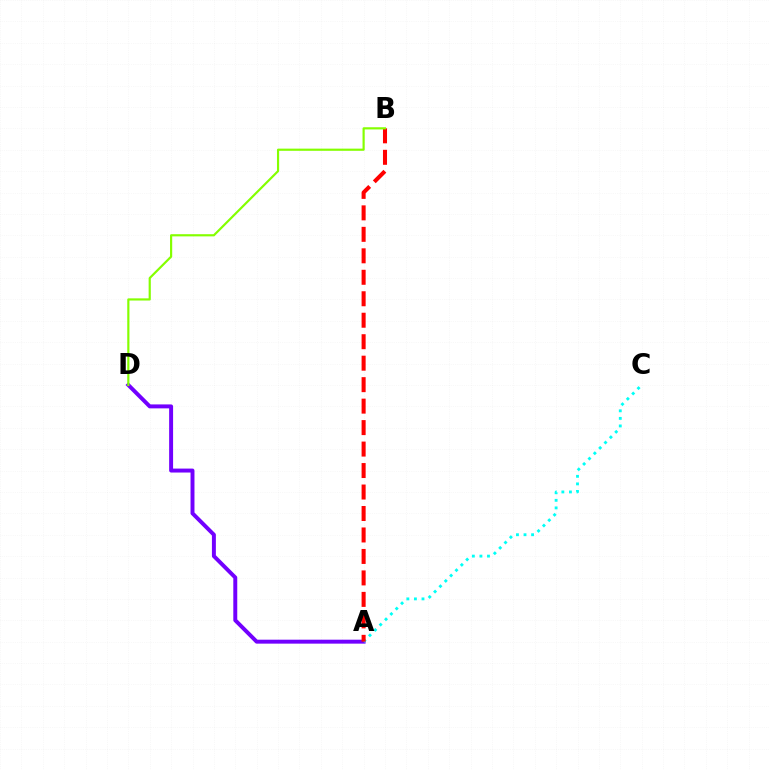{('A', 'D'): [{'color': '#7200ff', 'line_style': 'solid', 'thickness': 2.84}], ('A', 'C'): [{'color': '#00fff6', 'line_style': 'dotted', 'thickness': 2.06}], ('A', 'B'): [{'color': '#ff0000', 'line_style': 'dashed', 'thickness': 2.92}], ('B', 'D'): [{'color': '#84ff00', 'line_style': 'solid', 'thickness': 1.57}]}